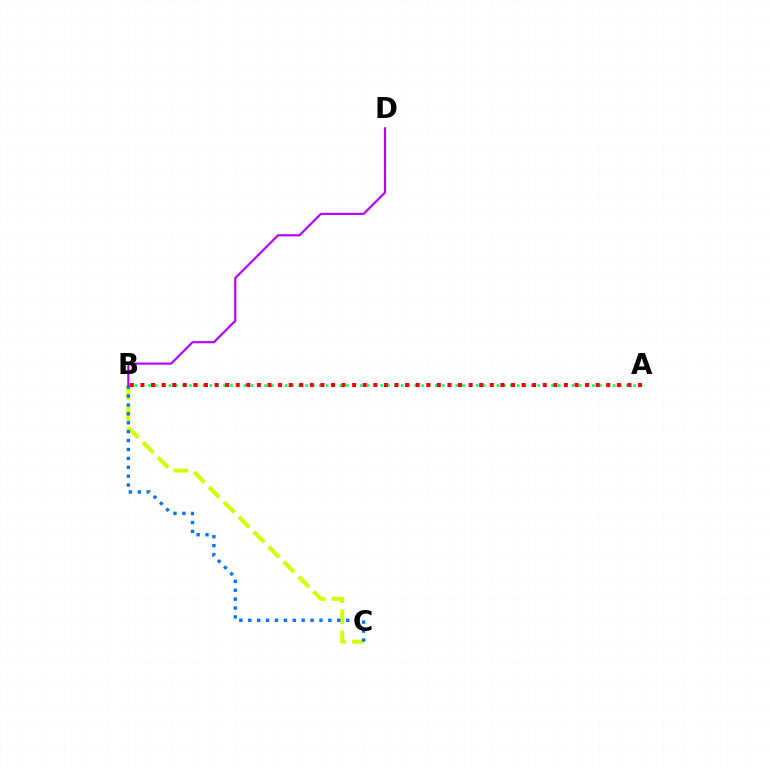{('A', 'B'): [{'color': '#00ff5c', 'line_style': 'dotted', 'thickness': 1.86}, {'color': '#ff0000', 'line_style': 'dotted', 'thickness': 2.88}], ('B', 'C'): [{'color': '#d1ff00', 'line_style': 'dashed', 'thickness': 2.87}, {'color': '#0074ff', 'line_style': 'dotted', 'thickness': 2.42}], ('B', 'D'): [{'color': '#b900ff', 'line_style': 'solid', 'thickness': 1.56}]}